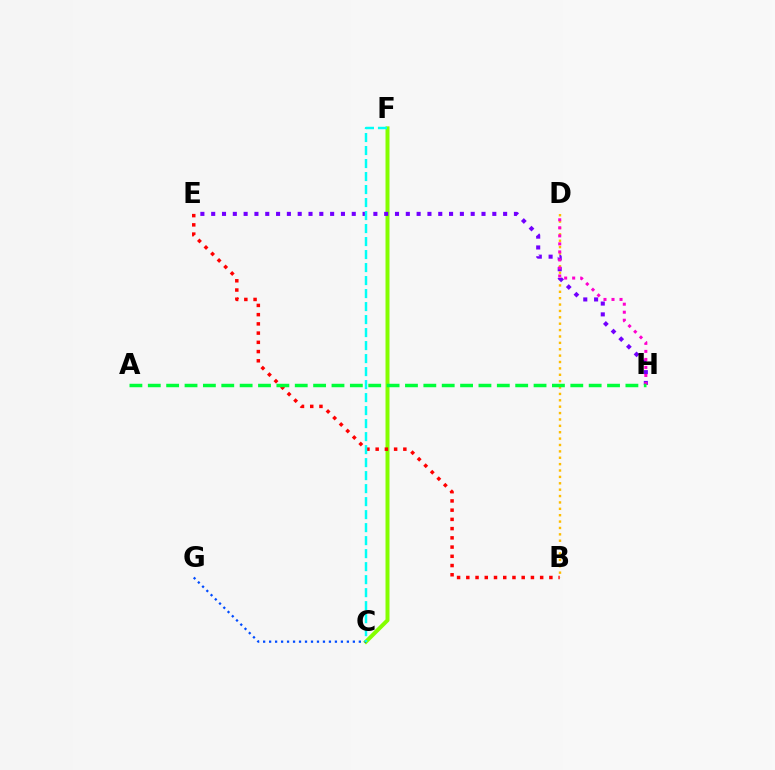{('C', 'F'): [{'color': '#84ff00', 'line_style': 'solid', 'thickness': 2.86}, {'color': '#00fff6', 'line_style': 'dashed', 'thickness': 1.77}], ('B', 'D'): [{'color': '#ffbd00', 'line_style': 'dotted', 'thickness': 1.73}], ('B', 'E'): [{'color': '#ff0000', 'line_style': 'dotted', 'thickness': 2.51}], ('E', 'H'): [{'color': '#7200ff', 'line_style': 'dotted', 'thickness': 2.94}], ('C', 'G'): [{'color': '#004bff', 'line_style': 'dotted', 'thickness': 1.63}], ('D', 'H'): [{'color': '#ff00cf', 'line_style': 'dotted', 'thickness': 2.18}], ('A', 'H'): [{'color': '#00ff39', 'line_style': 'dashed', 'thickness': 2.5}]}